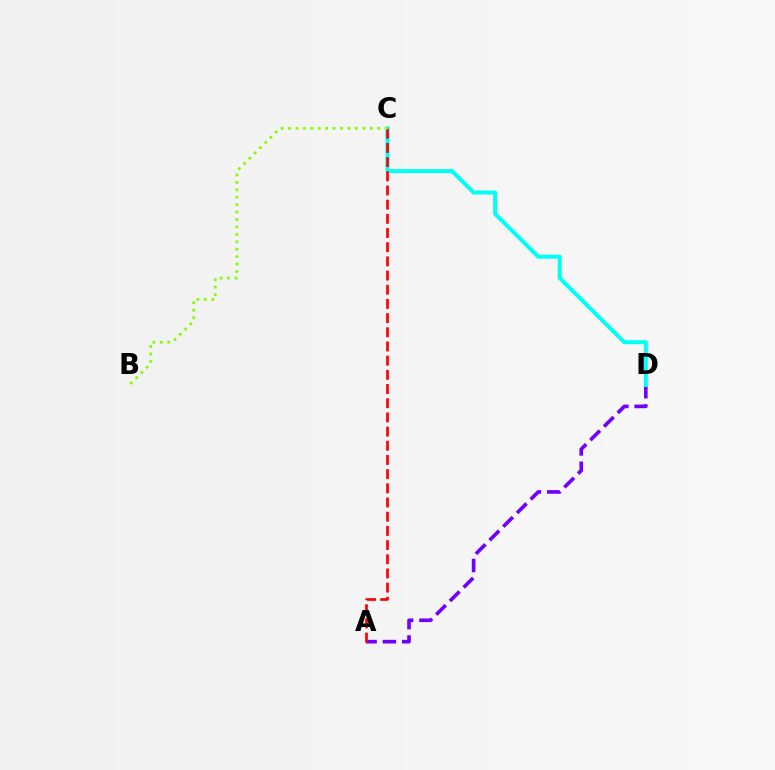{('A', 'D'): [{'color': '#7200ff', 'line_style': 'dashed', 'thickness': 2.63}], ('C', 'D'): [{'color': '#00fff6', 'line_style': 'solid', 'thickness': 2.9}], ('A', 'C'): [{'color': '#ff0000', 'line_style': 'dashed', 'thickness': 1.93}], ('B', 'C'): [{'color': '#84ff00', 'line_style': 'dotted', 'thickness': 2.02}]}